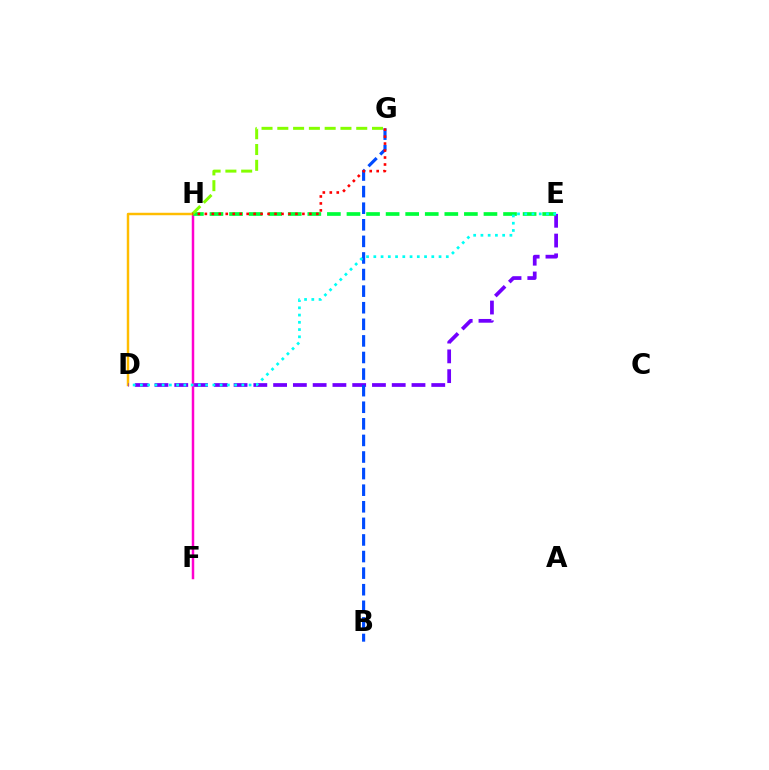{('F', 'H'): [{'color': '#ff00cf', 'line_style': 'solid', 'thickness': 1.79}], ('D', 'H'): [{'color': '#ffbd00', 'line_style': 'solid', 'thickness': 1.77}], ('D', 'E'): [{'color': '#7200ff', 'line_style': 'dashed', 'thickness': 2.69}, {'color': '#00fff6', 'line_style': 'dotted', 'thickness': 1.97}], ('B', 'G'): [{'color': '#004bff', 'line_style': 'dashed', 'thickness': 2.25}], ('E', 'H'): [{'color': '#00ff39', 'line_style': 'dashed', 'thickness': 2.66}], ('G', 'H'): [{'color': '#84ff00', 'line_style': 'dashed', 'thickness': 2.14}, {'color': '#ff0000', 'line_style': 'dotted', 'thickness': 1.89}]}